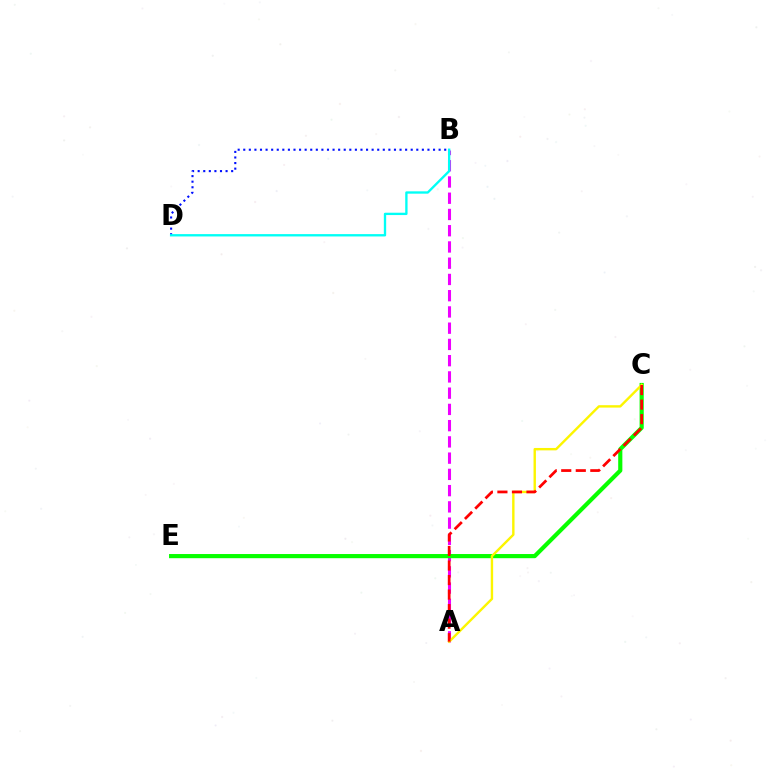{('A', 'B'): [{'color': '#ee00ff', 'line_style': 'dashed', 'thickness': 2.21}], ('C', 'E'): [{'color': '#08ff00', 'line_style': 'solid', 'thickness': 3.0}], ('A', 'C'): [{'color': '#fcf500', 'line_style': 'solid', 'thickness': 1.72}, {'color': '#ff0000', 'line_style': 'dashed', 'thickness': 1.97}], ('B', 'D'): [{'color': '#0010ff', 'line_style': 'dotted', 'thickness': 1.52}, {'color': '#00fff6', 'line_style': 'solid', 'thickness': 1.68}]}